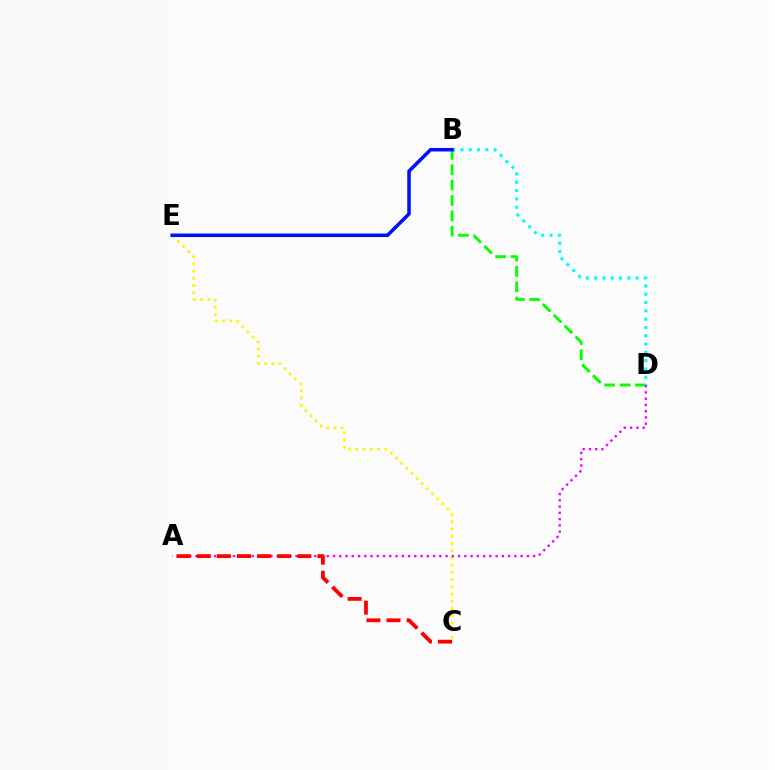{('C', 'E'): [{'color': '#fcf500', 'line_style': 'dotted', 'thickness': 1.96}], ('B', 'D'): [{'color': '#08ff00', 'line_style': 'dashed', 'thickness': 2.09}, {'color': '#00fff6', 'line_style': 'dotted', 'thickness': 2.26}], ('A', 'D'): [{'color': '#ee00ff', 'line_style': 'dotted', 'thickness': 1.7}], ('B', 'E'): [{'color': '#0010ff', 'line_style': 'solid', 'thickness': 2.54}], ('A', 'C'): [{'color': '#ff0000', 'line_style': 'dashed', 'thickness': 2.73}]}